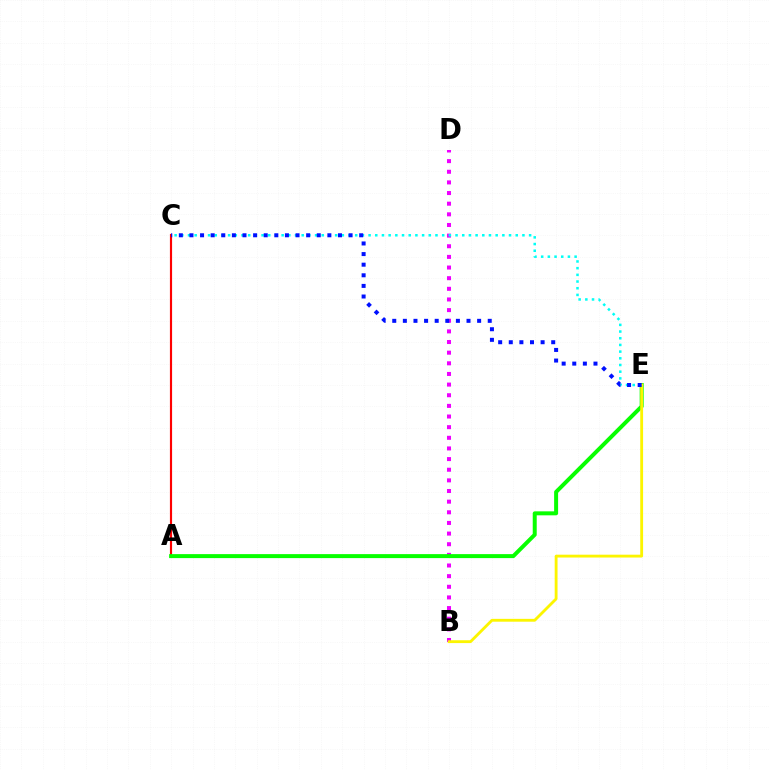{('A', 'C'): [{'color': '#ff0000', 'line_style': 'solid', 'thickness': 1.56}], ('B', 'D'): [{'color': '#ee00ff', 'line_style': 'dotted', 'thickness': 2.89}], ('A', 'E'): [{'color': '#08ff00', 'line_style': 'solid', 'thickness': 2.87}], ('C', 'E'): [{'color': '#00fff6', 'line_style': 'dotted', 'thickness': 1.82}, {'color': '#0010ff', 'line_style': 'dotted', 'thickness': 2.88}], ('B', 'E'): [{'color': '#fcf500', 'line_style': 'solid', 'thickness': 2.04}]}